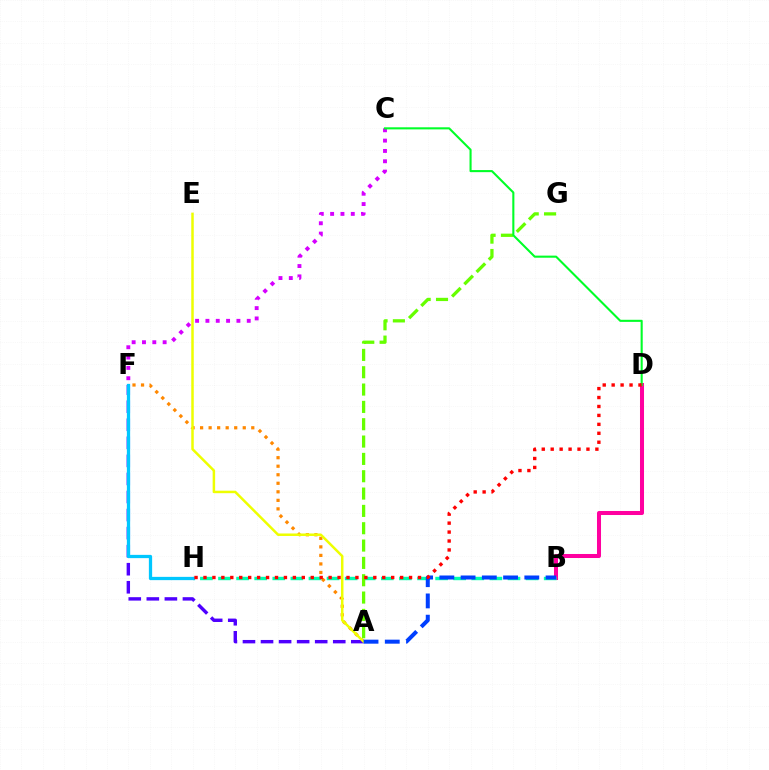{('C', 'F'): [{'color': '#d600ff', 'line_style': 'dotted', 'thickness': 2.81}], ('A', 'F'): [{'color': '#ff8800', 'line_style': 'dotted', 'thickness': 2.32}, {'color': '#4f00ff', 'line_style': 'dashed', 'thickness': 2.45}], ('A', 'E'): [{'color': '#eeff00', 'line_style': 'solid', 'thickness': 1.8}], ('B', 'D'): [{'color': '#ff00a0', 'line_style': 'solid', 'thickness': 2.9}], ('B', 'H'): [{'color': '#00ffaf', 'line_style': 'dashed', 'thickness': 2.46}], ('F', 'H'): [{'color': '#00c7ff', 'line_style': 'solid', 'thickness': 2.35}], ('A', 'G'): [{'color': '#66ff00', 'line_style': 'dashed', 'thickness': 2.35}], ('C', 'D'): [{'color': '#00ff27', 'line_style': 'solid', 'thickness': 1.51}], ('A', 'B'): [{'color': '#003fff', 'line_style': 'dashed', 'thickness': 2.89}], ('D', 'H'): [{'color': '#ff0000', 'line_style': 'dotted', 'thickness': 2.43}]}